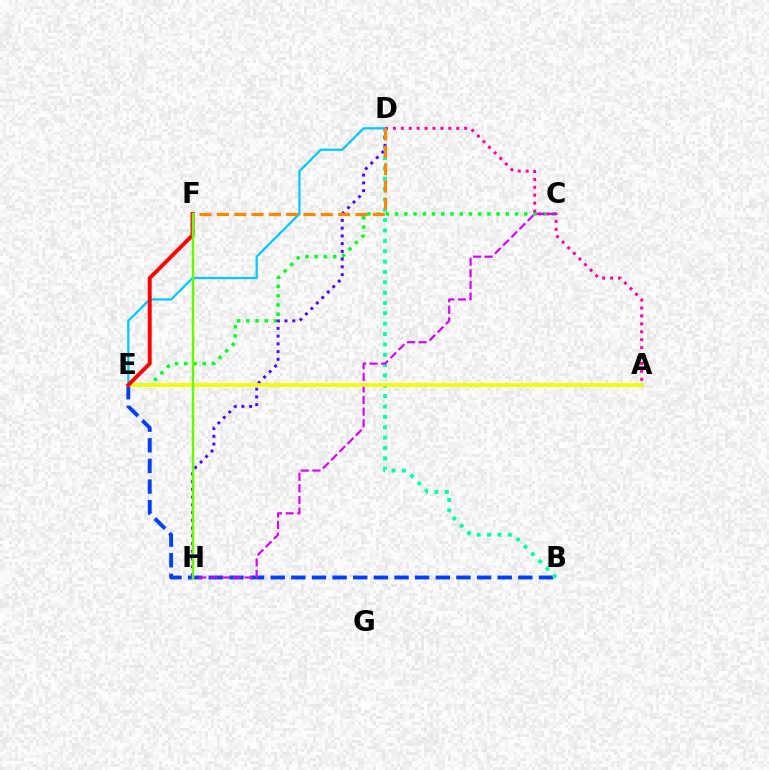{('C', 'E'): [{'color': '#00ff27', 'line_style': 'dotted', 'thickness': 2.51}], ('B', 'E'): [{'color': '#003fff', 'line_style': 'dashed', 'thickness': 2.8}], ('A', 'D'): [{'color': '#ff00a0', 'line_style': 'dotted', 'thickness': 2.15}], ('B', 'D'): [{'color': '#00ffaf', 'line_style': 'dotted', 'thickness': 2.81}], ('D', 'H'): [{'color': '#4f00ff', 'line_style': 'dotted', 'thickness': 2.1}], ('D', 'E'): [{'color': '#00c7ff', 'line_style': 'solid', 'thickness': 1.62}], ('C', 'H'): [{'color': '#d600ff', 'line_style': 'dashed', 'thickness': 1.57}], ('A', 'E'): [{'color': '#eeff00', 'line_style': 'solid', 'thickness': 2.63}], ('D', 'F'): [{'color': '#ff8800', 'line_style': 'dashed', 'thickness': 2.35}], ('E', 'F'): [{'color': '#ff0000', 'line_style': 'solid', 'thickness': 2.82}], ('F', 'H'): [{'color': '#66ff00', 'line_style': 'solid', 'thickness': 1.79}]}